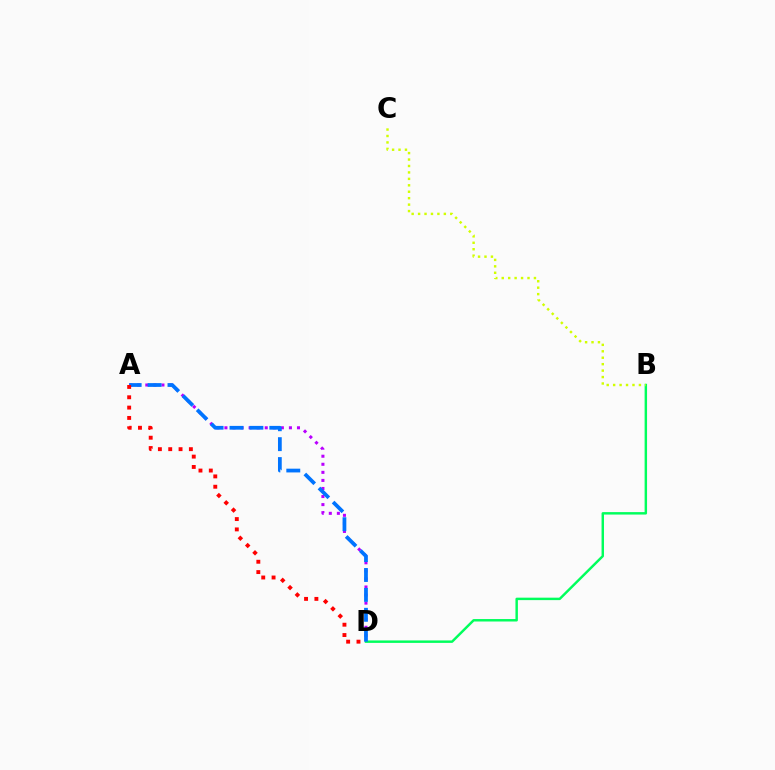{('B', 'D'): [{'color': '#00ff5c', 'line_style': 'solid', 'thickness': 1.76}], ('A', 'D'): [{'color': '#b900ff', 'line_style': 'dotted', 'thickness': 2.19}, {'color': '#0074ff', 'line_style': 'dashed', 'thickness': 2.71}, {'color': '#ff0000', 'line_style': 'dotted', 'thickness': 2.81}], ('B', 'C'): [{'color': '#d1ff00', 'line_style': 'dotted', 'thickness': 1.75}]}